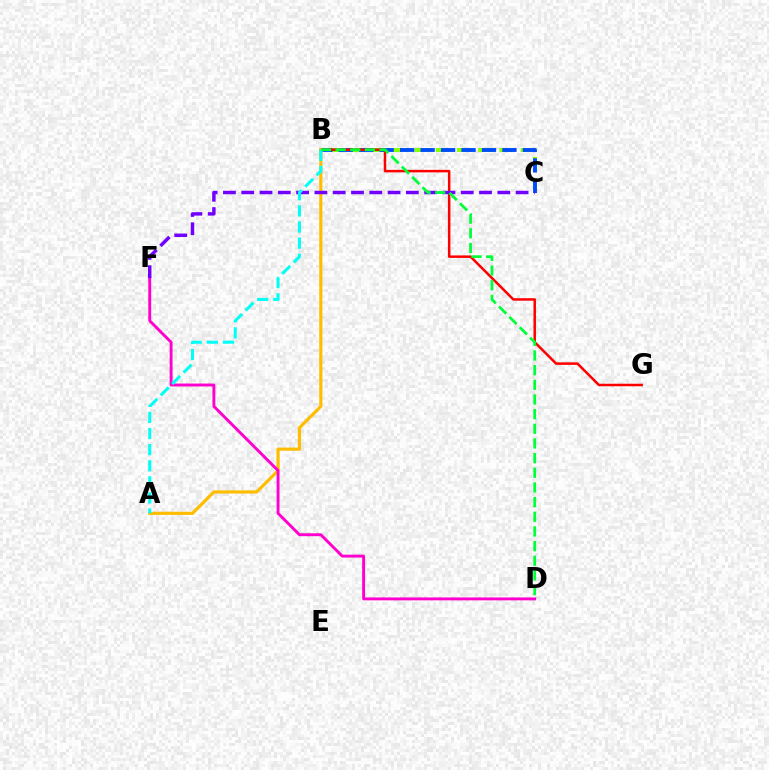{('B', 'C'): [{'color': '#84ff00', 'line_style': 'dashed', 'thickness': 2.89}, {'color': '#004bff', 'line_style': 'dashed', 'thickness': 2.78}], ('B', 'G'): [{'color': '#ff0000', 'line_style': 'solid', 'thickness': 1.8}], ('A', 'B'): [{'color': '#ffbd00', 'line_style': 'solid', 'thickness': 2.27}, {'color': '#00fff6', 'line_style': 'dashed', 'thickness': 2.19}], ('D', 'F'): [{'color': '#ff00cf', 'line_style': 'solid', 'thickness': 2.09}], ('C', 'F'): [{'color': '#7200ff', 'line_style': 'dashed', 'thickness': 2.49}], ('B', 'D'): [{'color': '#00ff39', 'line_style': 'dashed', 'thickness': 1.99}]}